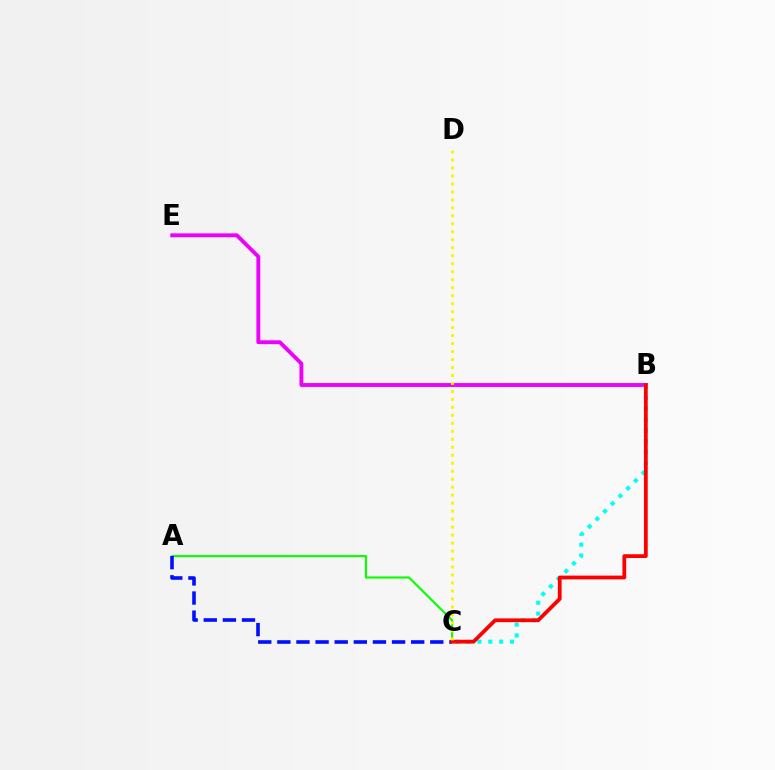{('B', 'E'): [{'color': '#ee00ff', 'line_style': 'solid', 'thickness': 2.79}], ('B', 'C'): [{'color': '#00fff6', 'line_style': 'dotted', 'thickness': 2.95}, {'color': '#ff0000', 'line_style': 'solid', 'thickness': 2.72}], ('A', 'C'): [{'color': '#08ff00', 'line_style': 'solid', 'thickness': 1.54}, {'color': '#0010ff', 'line_style': 'dashed', 'thickness': 2.6}], ('C', 'D'): [{'color': '#fcf500', 'line_style': 'dotted', 'thickness': 2.17}]}